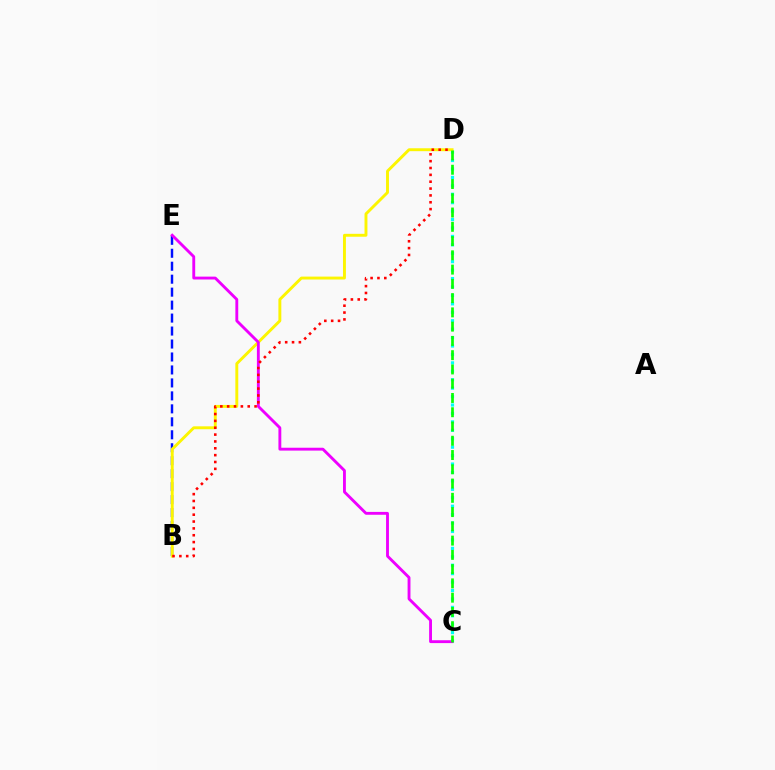{('B', 'E'): [{'color': '#0010ff', 'line_style': 'dashed', 'thickness': 1.76}], ('C', 'D'): [{'color': '#00fff6', 'line_style': 'dotted', 'thickness': 2.29}, {'color': '#08ff00', 'line_style': 'dashed', 'thickness': 1.94}], ('B', 'D'): [{'color': '#fcf500', 'line_style': 'solid', 'thickness': 2.1}, {'color': '#ff0000', 'line_style': 'dotted', 'thickness': 1.86}], ('C', 'E'): [{'color': '#ee00ff', 'line_style': 'solid', 'thickness': 2.06}]}